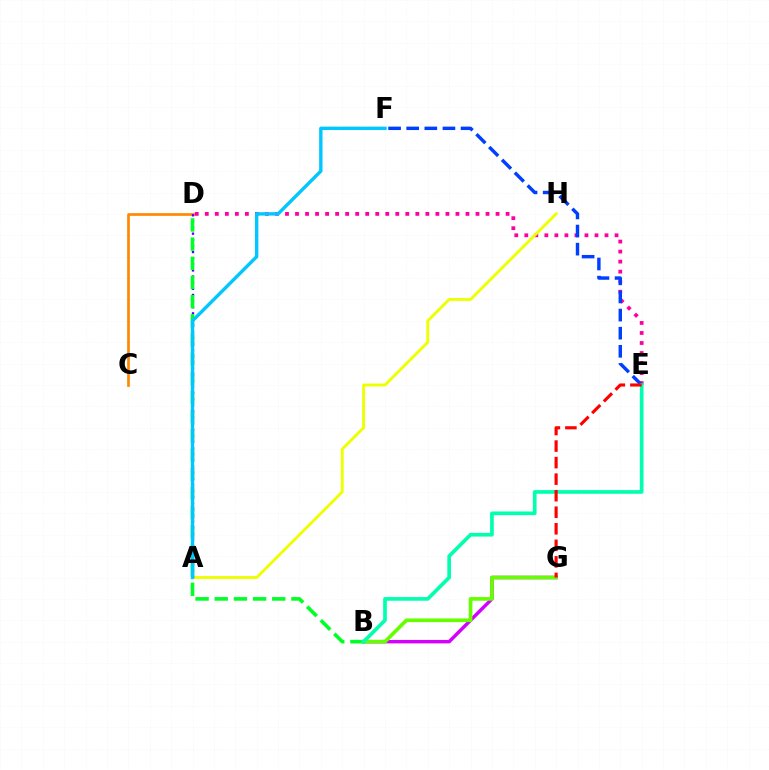{('C', 'D'): [{'color': '#ff8800', 'line_style': 'solid', 'thickness': 1.93}], ('B', 'G'): [{'color': '#d600ff', 'line_style': 'solid', 'thickness': 2.48}, {'color': '#66ff00', 'line_style': 'solid', 'thickness': 2.65}], ('D', 'E'): [{'color': '#ff00a0', 'line_style': 'dotted', 'thickness': 2.72}], ('E', 'F'): [{'color': '#003fff', 'line_style': 'dashed', 'thickness': 2.46}], ('A', 'H'): [{'color': '#eeff00', 'line_style': 'solid', 'thickness': 2.08}], ('A', 'D'): [{'color': '#4f00ff', 'line_style': 'dotted', 'thickness': 1.67}], ('B', 'D'): [{'color': '#00ff27', 'line_style': 'dashed', 'thickness': 2.6}], ('B', 'E'): [{'color': '#00ffaf', 'line_style': 'solid', 'thickness': 2.65}], ('E', 'G'): [{'color': '#ff0000', 'line_style': 'dashed', 'thickness': 2.25}], ('A', 'F'): [{'color': '#00c7ff', 'line_style': 'solid', 'thickness': 2.44}]}